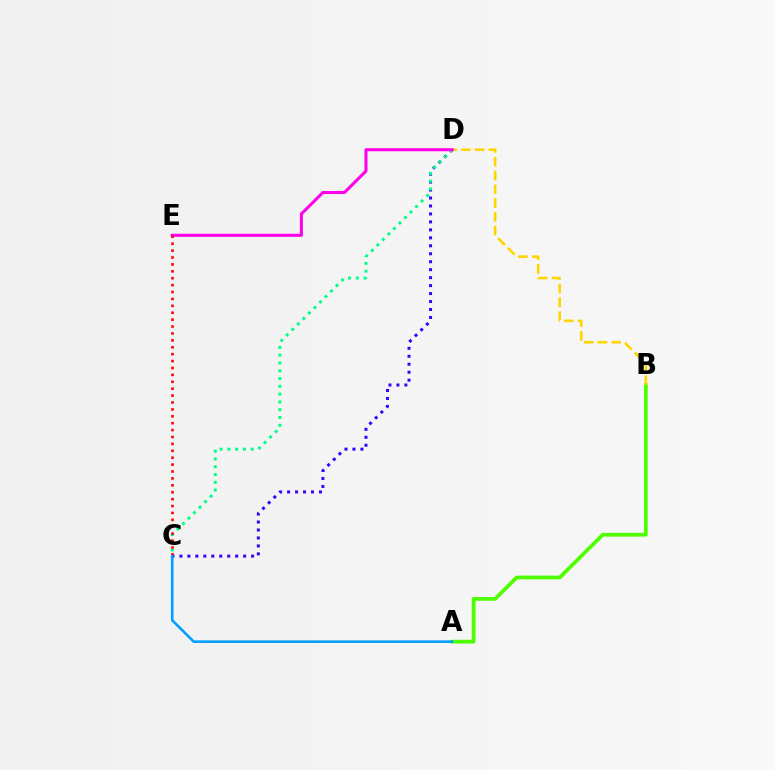{('C', 'D'): [{'color': '#3700ff', 'line_style': 'dotted', 'thickness': 2.16}, {'color': '#00ff86', 'line_style': 'dotted', 'thickness': 2.12}], ('A', 'B'): [{'color': '#4fff00', 'line_style': 'solid', 'thickness': 2.71}], ('B', 'D'): [{'color': '#ffd500', 'line_style': 'dashed', 'thickness': 1.87}], ('D', 'E'): [{'color': '#ff00ed', 'line_style': 'solid', 'thickness': 2.2}], ('C', 'E'): [{'color': '#ff0000', 'line_style': 'dotted', 'thickness': 1.88}], ('A', 'C'): [{'color': '#009eff', 'line_style': 'solid', 'thickness': 1.87}]}